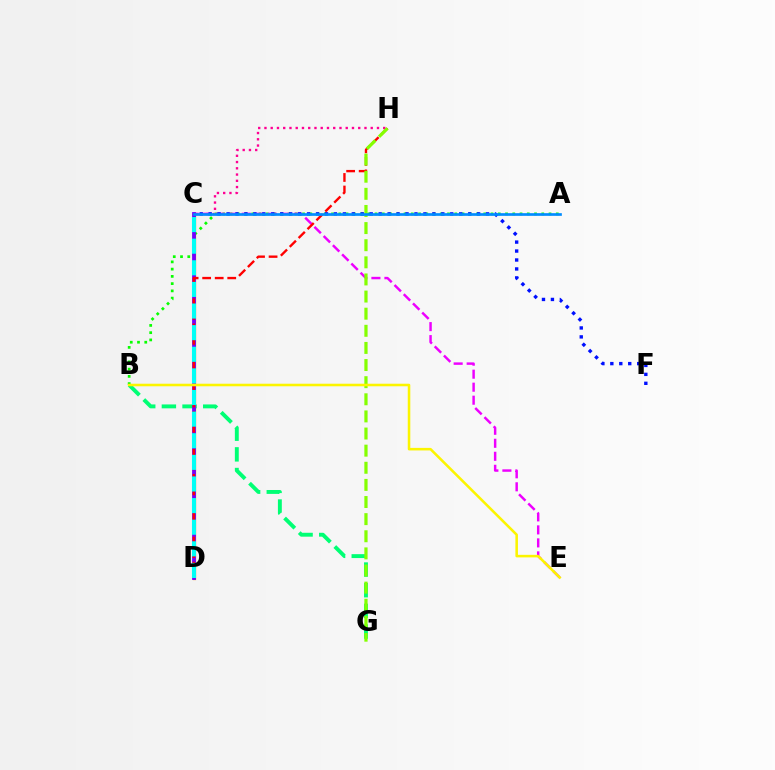{('B', 'G'): [{'color': '#00ff74', 'line_style': 'dashed', 'thickness': 2.81}], ('C', 'D'): [{'color': '#ff7c00', 'line_style': 'solid', 'thickness': 2.33}, {'color': '#7200ff', 'line_style': 'solid', 'thickness': 2.71}, {'color': '#00fff6', 'line_style': 'dashed', 'thickness': 2.94}], ('C', 'H'): [{'color': '#ff0094', 'line_style': 'dotted', 'thickness': 1.7}], ('A', 'B'): [{'color': '#08ff00', 'line_style': 'dotted', 'thickness': 1.97}], ('C', 'E'): [{'color': '#ee00ff', 'line_style': 'dashed', 'thickness': 1.77}], ('C', 'F'): [{'color': '#0010ff', 'line_style': 'dotted', 'thickness': 2.43}], ('D', 'H'): [{'color': '#ff0000', 'line_style': 'dashed', 'thickness': 1.7}], ('G', 'H'): [{'color': '#84ff00', 'line_style': 'dashed', 'thickness': 2.33}], ('A', 'C'): [{'color': '#008cff', 'line_style': 'solid', 'thickness': 1.93}], ('B', 'E'): [{'color': '#fcf500', 'line_style': 'solid', 'thickness': 1.84}]}